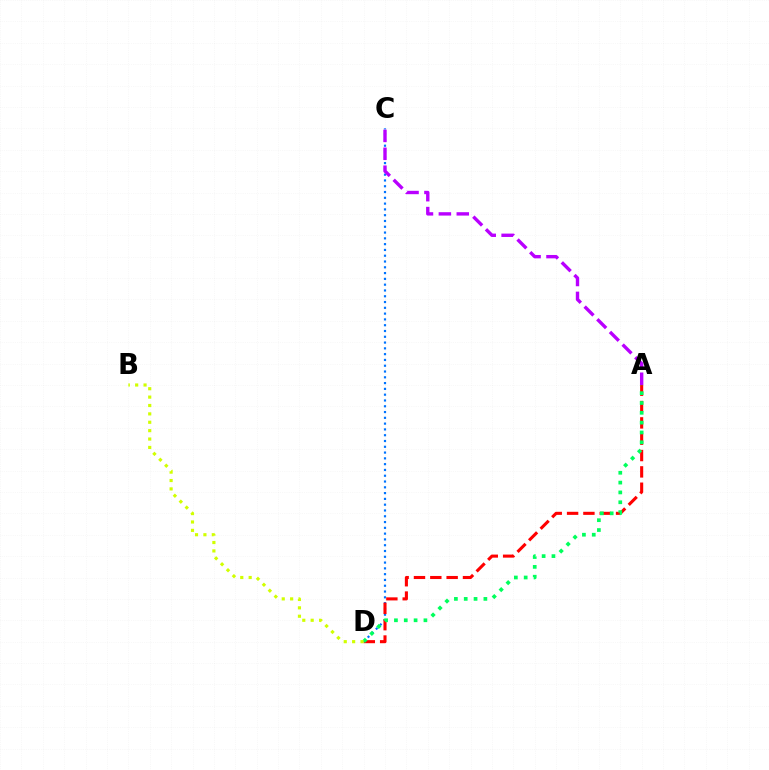{('C', 'D'): [{'color': '#0074ff', 'line_style': 'dotted', 'thickness': 1.57}], ('A', 'D'): [{'color': '#ff0000', 'line_style': 'dashed', 'thickness': 2.22}, {'color': '#00ff5c', 'line_style': 'dotted', 'thickness': 2.67}], ('B', 'D'): [{'color': '#d1ff00', 'line_style': 'dotted', 'thickness': 2.28}], ('A', 'C'): [{'color': '#b900ff', 'line_style': 'dashed', 'thickness': 2.43}]}